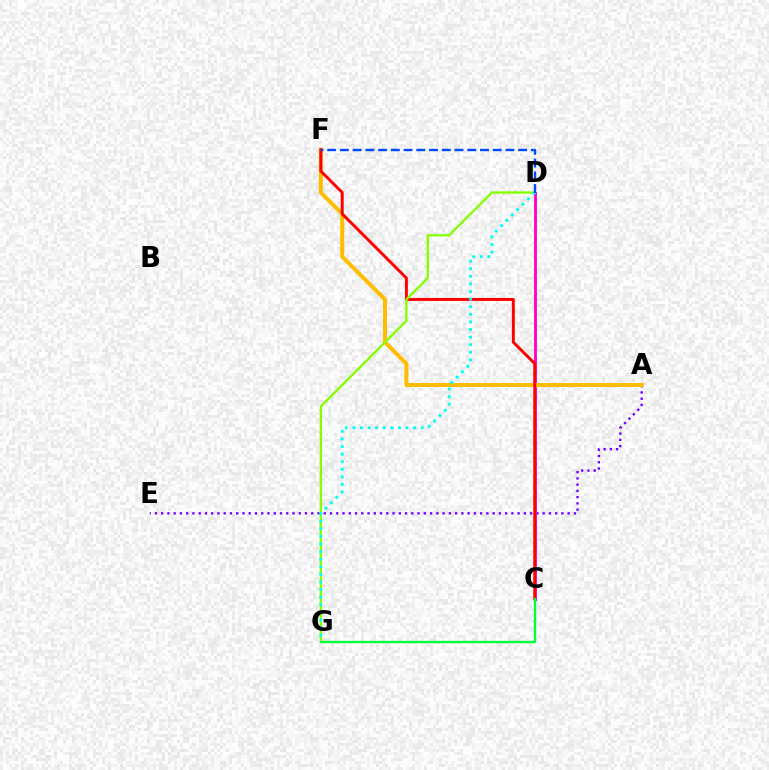{('A', 'E'): [{'color': '#7200ff', 'line_style': 'dotted', 'thickness': 1.7}], ('C', 'D'): [{'color': '#ff00cf', 'line_style': 'solid', 'thickness': 2.05}], ('A', 'F'): [{'color': '#ffbd00', 'line_style': 'solid', 'thickness': 2.87}], ('C', 'F'): [{'color': '#ff0000', 'line_style': 'solid', 'thickness': 2.12}], ('D', 'G'): [{'color': '#84ff00', 'line_style': 'solid', 'thickness': 1.65}, {'color': '#00fff6', 'line_style': 'dotted', 'thickness': 2.06}], ('C', 'G'): [{'color': '#00ff39', 'line_style': 'solid', 'thickness': 1.68}], ('D', 'F'): [{'color': '#004bff', 'line_style': 'dashed', 'thickness': 1.73}]}